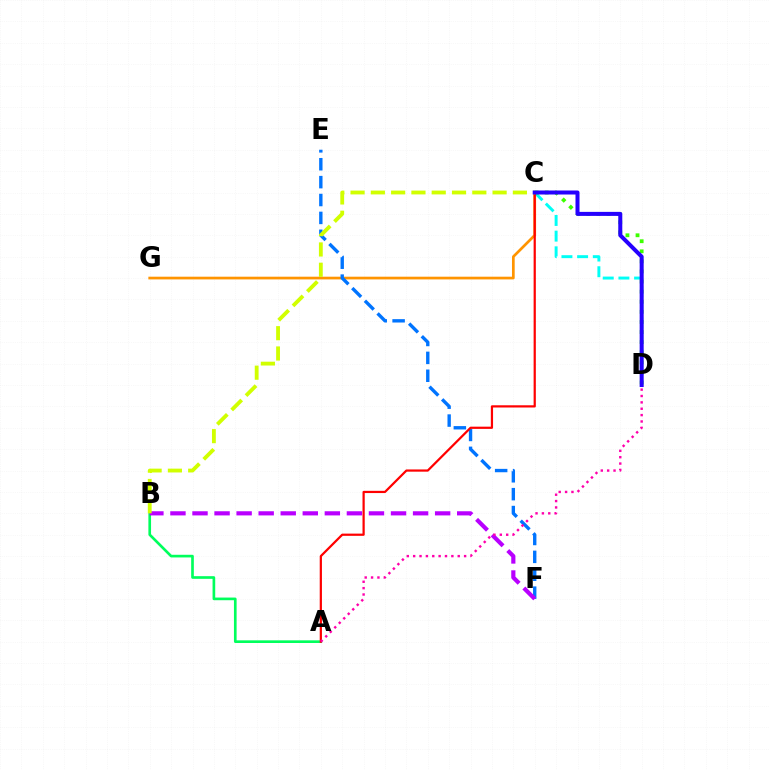{('C', 'D'): [{'color': '#00fff6', 'line_style': 'dashed', 'thickness': 2.13}, {'color': '#3dff00', 'line_style': 'dotted', 'thickness': 2.74}, {'color': '#2500ff', 'line_style': 'solid', 'thickness': 2.89}], ('A', 'B'): [{'color': '#00ff5c', 'line_style': 'solid', 'thickness': 1.92}], ('C', 'G'): [{'color': '#ff9400', 'line_style': 'solid', 'thickness': 1.95}], ('E', 'F'): [{'color': '#0074ff', 'line_style': 'dashed', 'thickness': 2.43}], ('A', 'C'): [{'color': '#ff0000', 'line_style': 'solid', 'thickness': 1.6}], ('B', 'F'): [{'color': '#b900ff', 'line_style': 'dashed', 'thickness': 3.0}], ('B', 'C'): [{'color': '#d1ff00', 'line_style': 'dashed', 'thickness': 2.76}], ('A', 'D'): [{'color': '#ff00ac', 'line_style': 'dotted', 'thickness': 1.73}]}